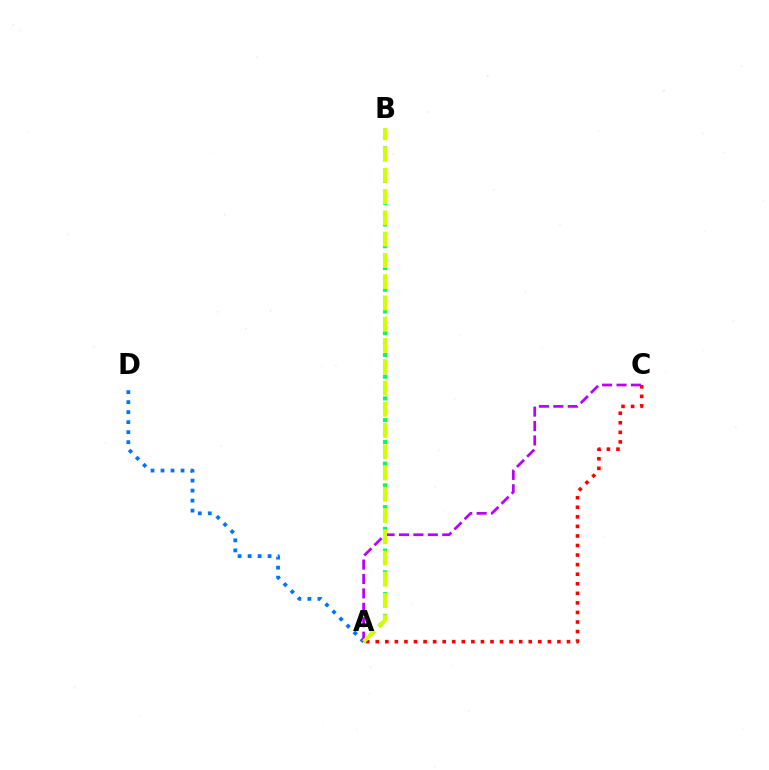{('A', 'D'): [{'color': '#0074ff', 'line_style': 'dotted', 'thickness': 2.72}], ('A', 'B'): [{'color': '#00ff5c', 'line_style': 'dotted', 'thickness': 2.95}, {'color': '#d1ff00', 'line_style': 'dashed', 'thickness': 2.89}], ('A', 'C'): [{'color': '#ff0000', 'line_style': 'dotted', 'thickness': 2.6}, {'color': '#b900ff', 'line_style': 'dashed', 'thickness': 1.96}]}